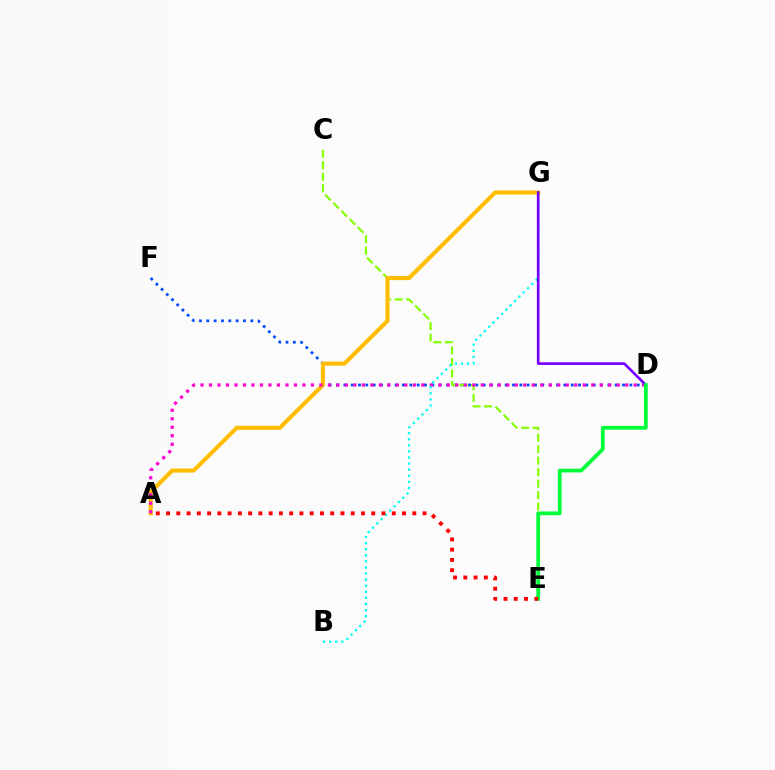{('D', 'F'): [{'color': '#004bff', 'line_style': 'dotted', 'thickness': 1.99}], ('C', 'E'): [{'color': '#84ff00', 'line_style': 'dashed', 'thickness': 1.56}], ('A', 'G'): [{'color': '#ffbd00', 'line_style': 'solid', 'thickness': 2.94}], ('A', 'D'): [{'color': '#ff00cf', 'line_style': 'dotted', 'thickness': 2.31}], ('B', 'G'): [{'color': '#00fff6', 'line_style': 'dotted', 'thickness': 1.65}], ('D', 'G'): [{'color': '#7200ff', 'line_style': 'solid', 'thickness': 1.92}], ('D', 'E'): [{'color': '#00ff39', 'line_style': 'solid', 'thickness': 2.7}], ('A', 'E'): [{'color': '#ff0000', 'line_style': 'dotted', 'thickness': 2.79}]}